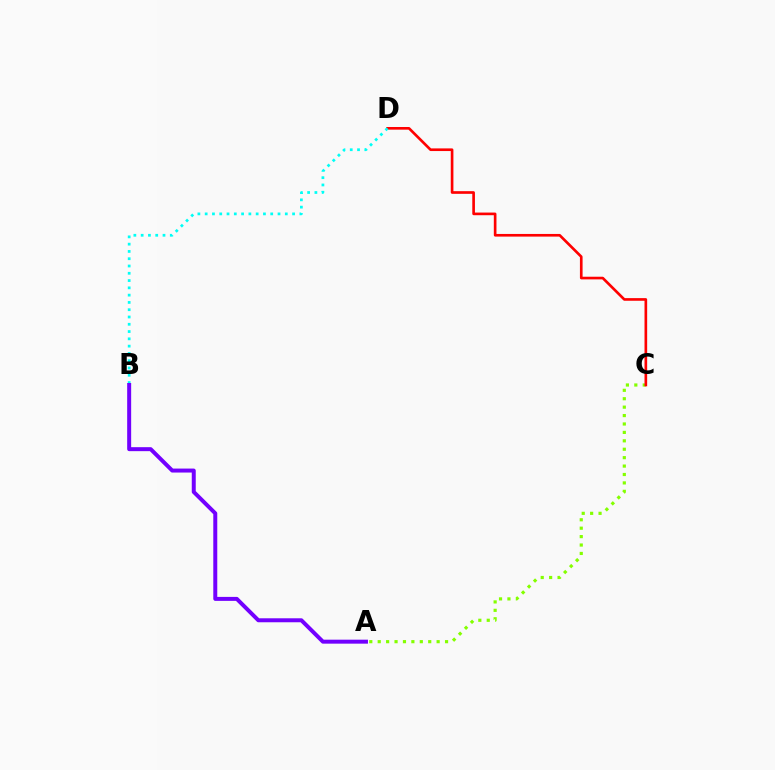{('A', 'C'): [{'color': '#84ff00', 'line_style': 'dotted', 'thickness': 2.29}], ('C', 'D'): [{'color': '#ff0000', 'line_style': 'solid', 'thickness': 1.91}], ('B', 'D'): [{'color': '#00fff6', 'line_style': 'dotted', 'thickness': 1.98}], ('A', 'B'): [{'color': '#7200ff', 'line_style': 'solid', 'thickness': 2.86}]}